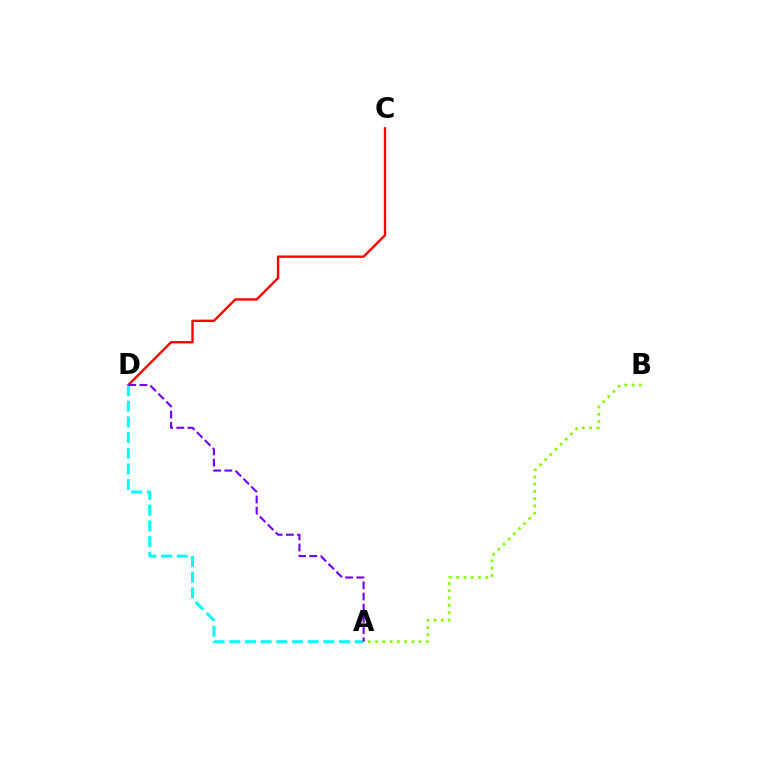{('A', 'B'): [{'color': '#84ff00', 'line_style': 'dotted', 'thickness': 1.97}], ('C', 'D'): [{'color': '#ff0000', 'line_style': 'solid', 'thickness': 1.71}], ('A', 'D'): [{'color': '#00fff6', 'line_style': 'dashed', 'thickness': 2.13}, {'color': '#7200ff', 'line_style': 'dashed', 'thickness': 1.52}]}